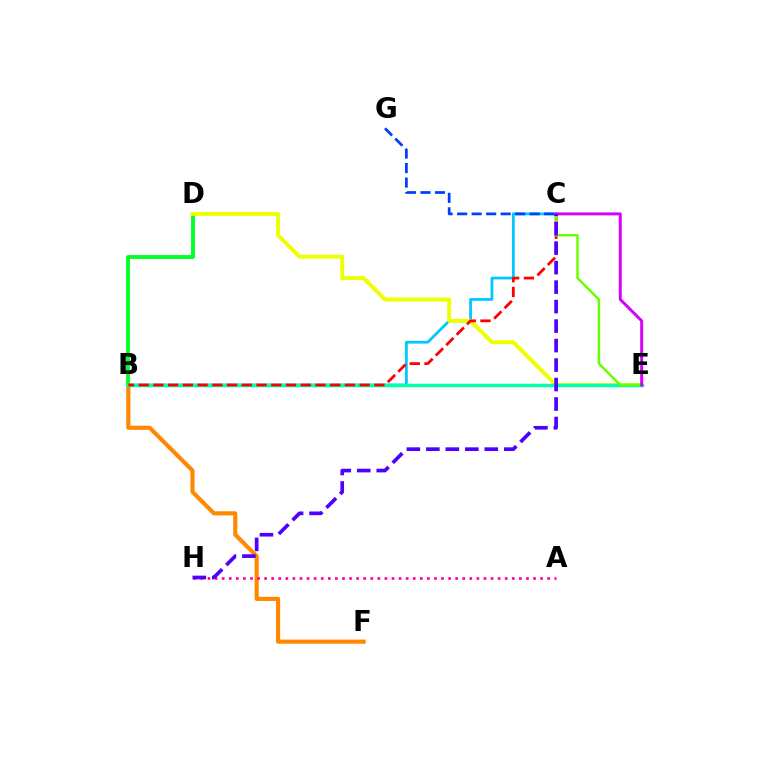{('B', 'F'): [{'color': '#ff8800', 'line_style': 'solid', 'thickness': 2.97}], ('B', 'D'): [{'color': '#00ff27', 'line_style': 'solid', 'thickness': 2.77}], ('B', 'C'): [{'color': '#00c7ff', 'line_style': 'solid', 'thickness': 1.99}, {'color': '#ff0000', 'line_style': 'dashed', 'thickness': 2.0}], ('A', 'H'): [{'color': '#ff00a0', 'line_style': 'dotted', 'thickness': 1.92}], ('D', 'E'): [{'color': '#eeff00', 'line_style': 'solid', 'thickness': 2.85}], ('C', 'G'): [{'color': '#003fff', 'line_style': 'dashed', 'thickness': 1.97}], ('B', 'E'): [{'color': '#00ffaf', 'line_style': 'solid', 'thickness': 2.51}], ('C', 'E'): [{'color': '#66ff00', 'line_style': 'solid', 'thickness': 1.75}, {'color': '#d600ff', 'line_style': 'solid', 'thickness': 2.13}], ('C', 'H'): [{'color': '#4f00ff', 'line_style': 'dashed', 'thickness': 2.65}]}